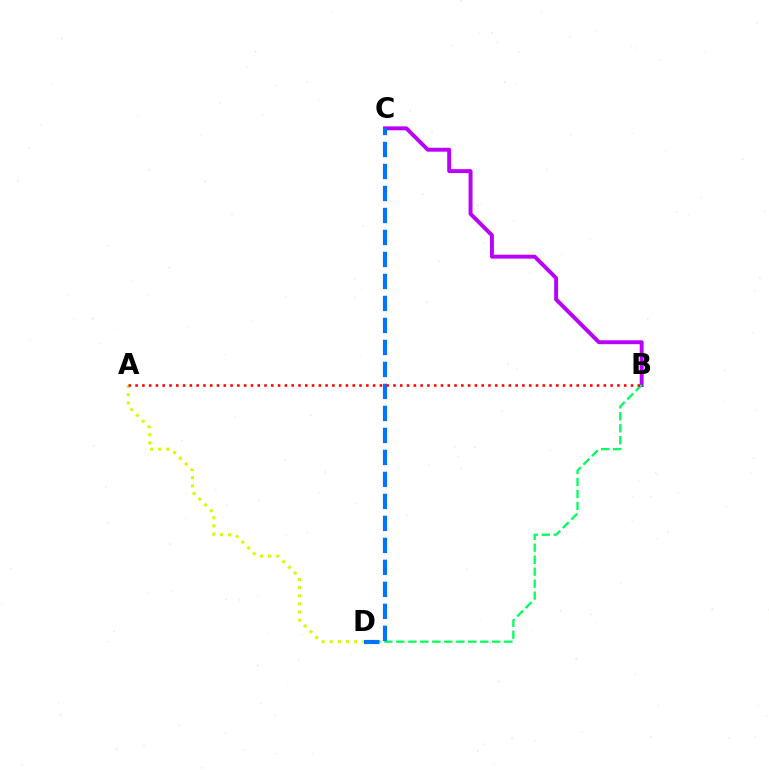{('B', 'C'): [{'color': '#b900ff', 'line_style': 'solid', 'thickness': 2.82}], ('B', 'D'): [{'color': '#00ff5c', 'line_style': 'dashed', 'thickness': 1.63}], ('C', 'D'): [{'color': '#0074ff', 'line_style': 'dashed', 'thickness': 2.99}], ('A', 'D'): [{'color': '#d1ff00', 'line_style': 'dotted', 'thickness': 2.21}], ('A', 'B'): [{'color': '#ff0000', 'line_style': 'dotted', 'thickness': 1.84}]}